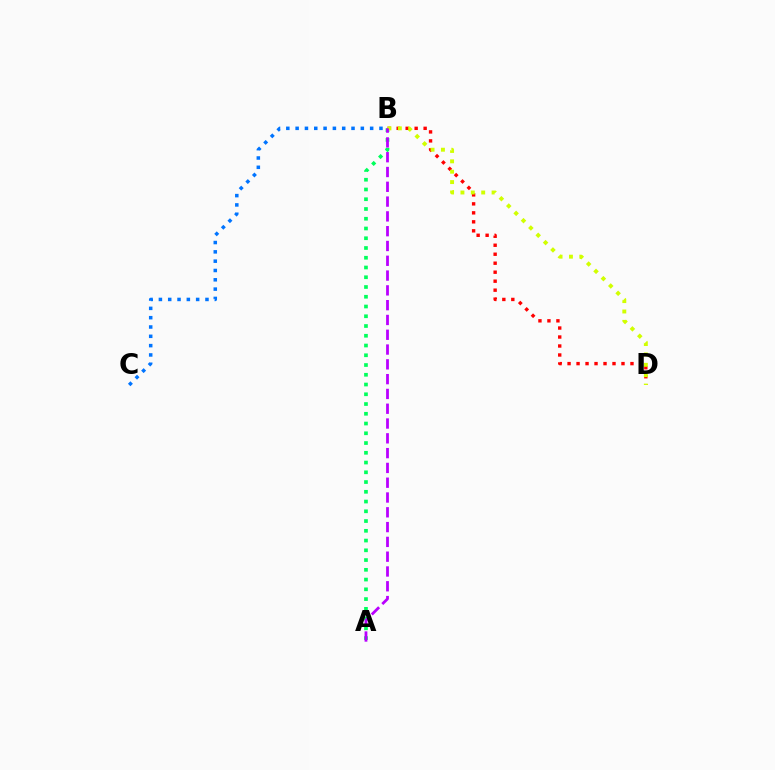{('A', 'B'): [{'color': '#00ff5c', 'line_style': 'dotted', 'thickness': 2.65}, {'color': '#b900ff', 'line_style': 'dashed', 'thickness': 2.01}], ('B', 'D'): [{'color': '#ff0000', 'line_style': 'dotted', 'thickness': 2.44}, {'color': '#d1ff00', 'line_style': 'dotted', 'thickness': 2.82}], ('B', 'C'): [{'color': '#0074ff', 'line_style': 'dotted', 'thickness': 2.53}]}